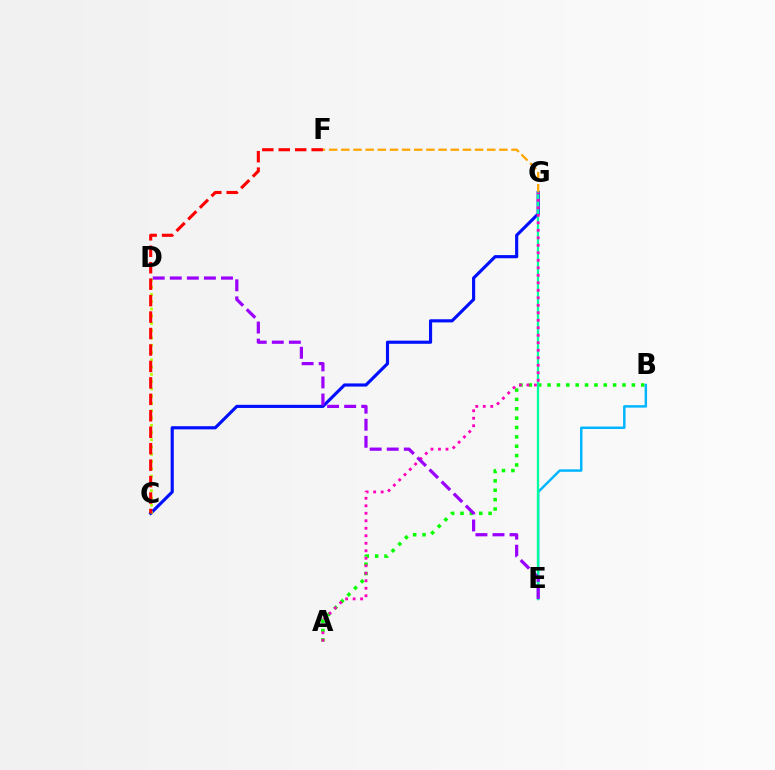{('C', 'G'): [{'color': '#0010ff', 'line_style': 'solid', 'thickness': 2.27}], ('A', 'B'): [{'color': '#08ff00', 'line_style': 'dotted', 'thickness': 2.54}], ('C', 'D'): [{'color': '#b3ff00', 'line_style': 'dotted', 'thickness': 1.97}], ('B', 'E'): [{'color': '#00b5ff', 'line_style': 'solid', 'thickness': 1.76}], ('F', 'G'): [{'color': '#ffa500', 'line_style': 'dashed', 'thickness': 1.65}], ('E', 'G'): [{'color': '#00ff9d', 'line_style': 'solid', 'thickness': 1.66}], ('A', 'G'): [{'color': '#ff00bd', 'line_style': 'dotted', 'thickness': 2.04}], ('C', 'F'): [{'color': '#ff0000', 'line_style': 'dashed', 'thickness': 2.23}], ('D', 'E'): [{'color': '#9b00ff', 'line_style': 'dashed', 'thickness': 2.32}]}